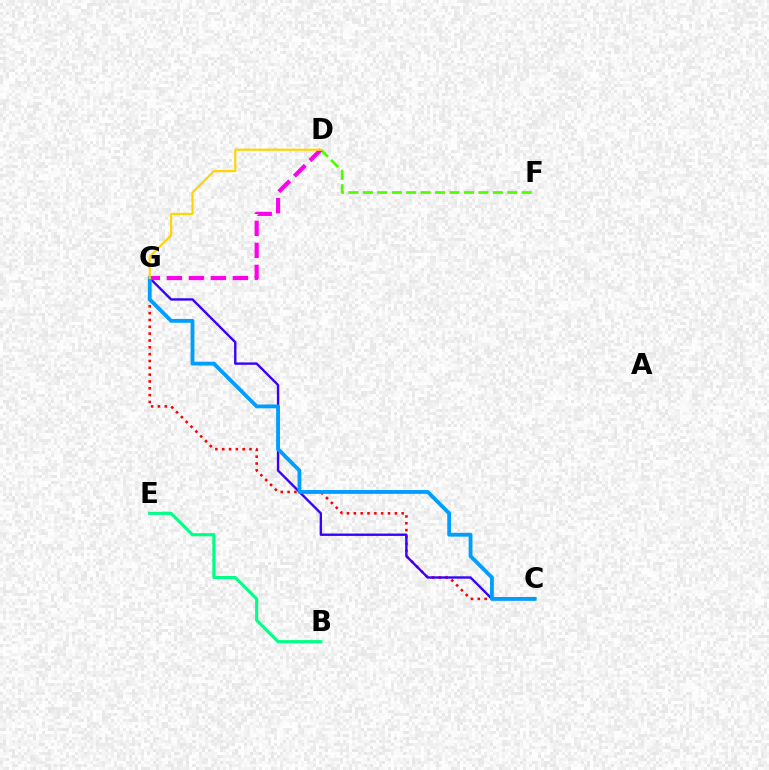{('B', 'E'): [{'color': '#00ff86', 'line_style': 'solid', 'thickness': 2.26}], ('C', 'G'): [{'color': '#ff0000', 'line_style': 'dotted', 'thickness': 1.86}, {'color': '#3700ff', 'line_style': 'solid', 'thickness': 1.71}, {'color': '#009eff', 'line_style': 'solid', 'thickness': 2.76}], ('D', 'F'): [{'color': '#4fff00', 'line_style': 'dashed', 'thickness': 1.96}], ('D', 'G'): [{'color': '#ff00ed', 'line_style': 'dashed', 'thickness': 2.99}, {'color': '#ffd500', 'line_style': 'solid', 'thickness': 1.55}]}